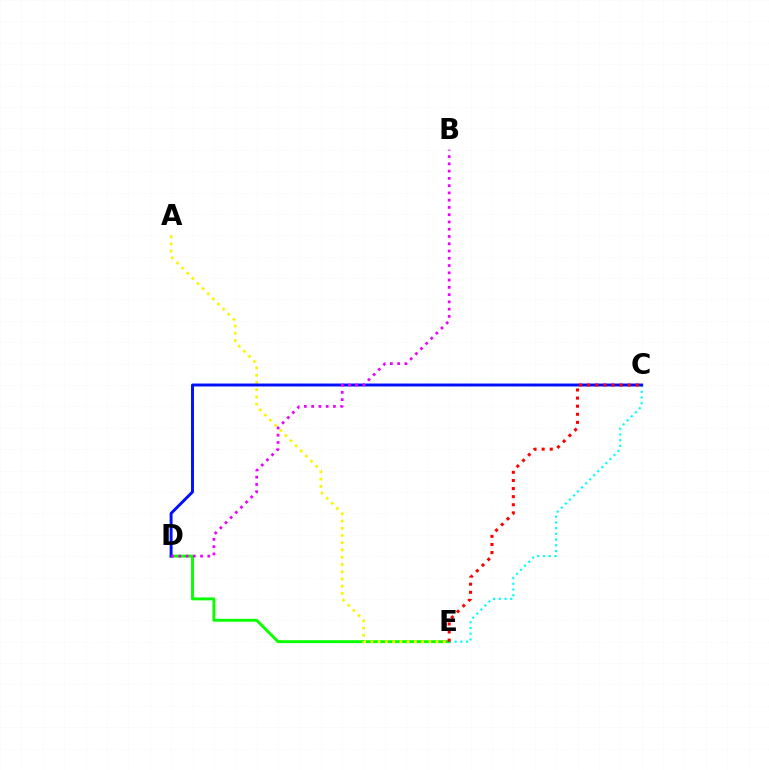{('D', 'E'): [{'color': '#08ff00', 'line_style': 'solid', 'thickness': 2.09}], ('C', 'E'): [{'color': '#00fff6', 'line_style': 'dotted', 'thickness': 1.56}, {'color': '#ff0000', 'line_style': 'dotted', 'thickness': 2.2}], ('A', 'E'): [{'color': '#fcf500', 'line_style': 'dotted', 'thickness': 1.97}], ('C', 'D'): [{'color': '#0010ff', 'line_style': 'solid', 'thickness': 2.11}], ('B', 'D'): [{'color': '#ee00ff', 'line_style': 'dotted', 'thickness': 1.97}]}